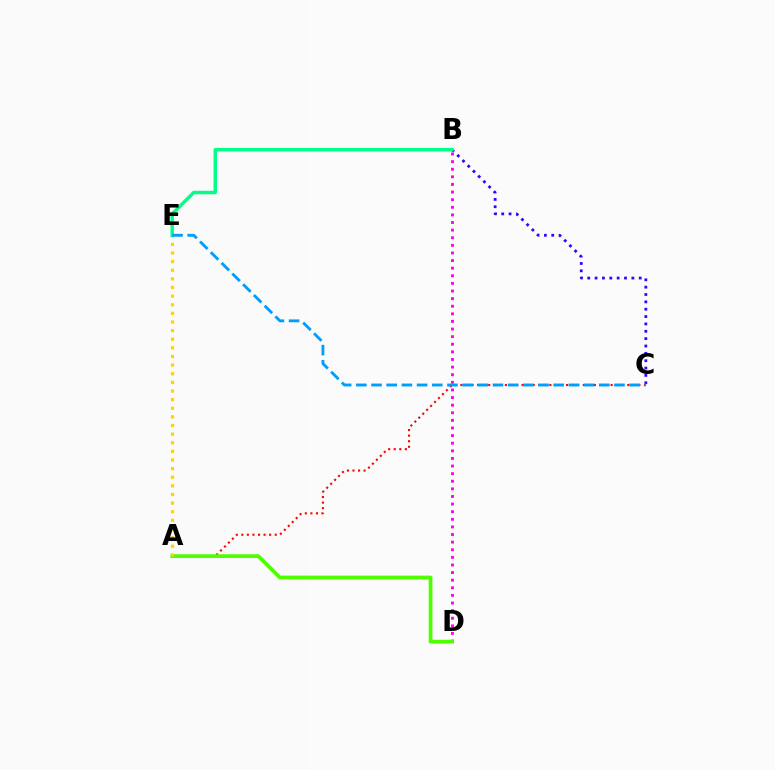{('B', 'D'): [{'color': '#ff00ed', 'line_style': 'dotted', 'thickness': 2.07}], ('B', 'C'): [{'color': '#3700ff', 'line_style': 'dotted', 'thickness': 2.0}], ('A', 'C'): [{'color': '#ff0000', 'line_style': 'dotted', 'thickness': 1.51}], ('A', 'D'): [{'color': '#4fff00', 'line_style': 'solid', 'thickness': 2.7}], ('A', 'E'): [{'color': '#ffd500', 'line_style': 'dotted', 'thickness': 2.34}], ('B', 'E'): [{'color': '#00ff86', 'line_style': 'solid', 'thickness': 2.5}], ('C', 'E'): [{'color': '#009eff', 'line_style': 'dashed', 'thickness': 2.06}]}